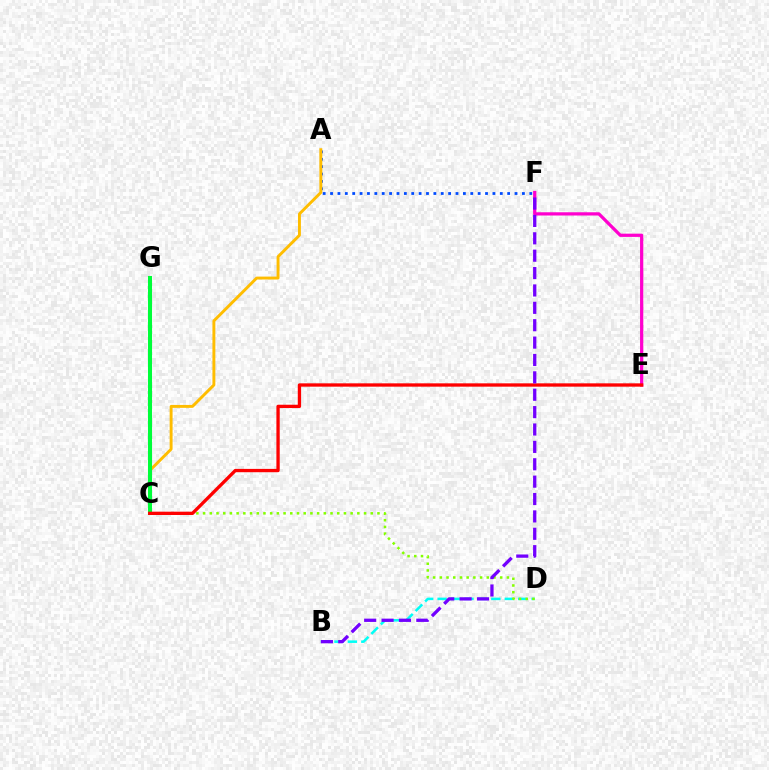{('E', 'F'): [{'color': '#ff00cf', 'line_style': 'solid', 'thickness': 2.33}], ('A', 'F'): [{'color': '#004bff', 'line_style': 'dotted', 'thickness': 2.01}], ('A', 'C'): [{'color': '#ffbd00', 'line_style': 'solid', 'thickness': 2.1}], ('B', 'D'): [{'color': '#00fff6', 'line_style': 'dashed', 'thickness': 1.82}], ('C', 'D'): [{'color': '#84ff00', 'line_style': 'dotted', 'thickness': 1.82}], ('C', 'G'): [{'color': '#00ff39', 'line_style': 'solid', 'thickness': 2.91}], ('C', 'E'): [{'color': '#ff0000', 'line_style': 'solid', 'thickness': 2.39}], ('B', 'F'): [{'color': '#7200ff', 'line_style': 'dashed', 'thickness': 2.36}]}